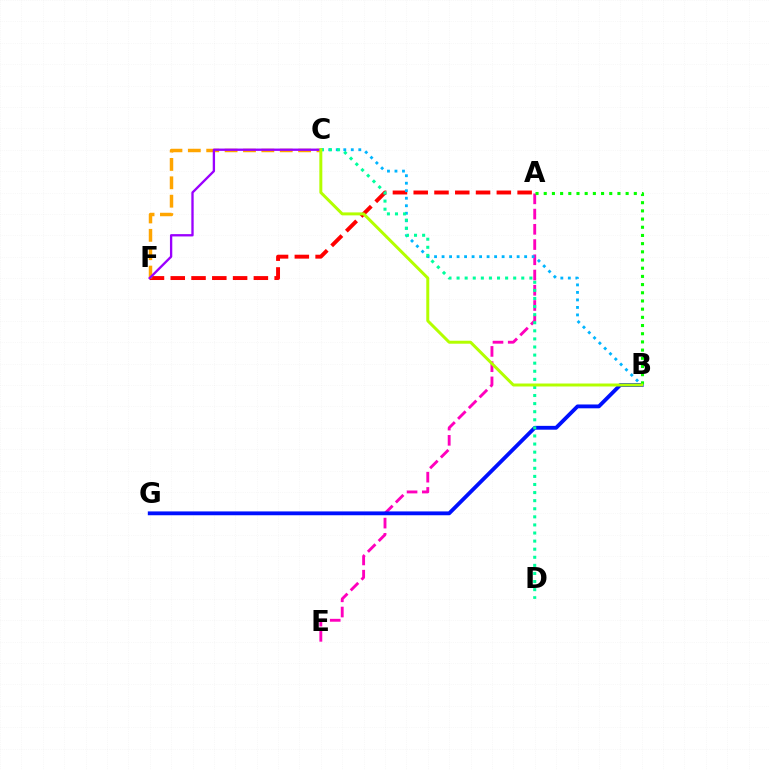{('A', 'E'): [{'color': '#ff00bd', 'line_style': 'dashed', 'thickness': 2.07}], ('A', 'F'): [{'color': '#ff0000', 'line_style': 'dashed', 'thickness': 2.82}], ('B', 'G'): [{'color': '#0010ff', 'line_style': 'solid', 'thickness': 2.76}], ('C', 'F'): [{'color': '#ffa500', 'line_style': 'dashed', 'thickness': 2.5}, {'color': '#9b00ff', 'line_style': 'solid', 'thickness': 1.68}], ('B', 'C'): [{'color': '#00b5ff', 'line_style': 'dotted', 'thickness': 2.04}, {'color': '#b3ff00', 'line_style': 'solid', 'thickness': 2.14}], ('A', 'B'): [{'color': '#08ff00', 'line_style': 'dotted', 'thickness': 2.23}], ('C', 'D'): [{'color': '#00ff9d', 'line_style': 'dotted', 'thickness': 2.2}]}